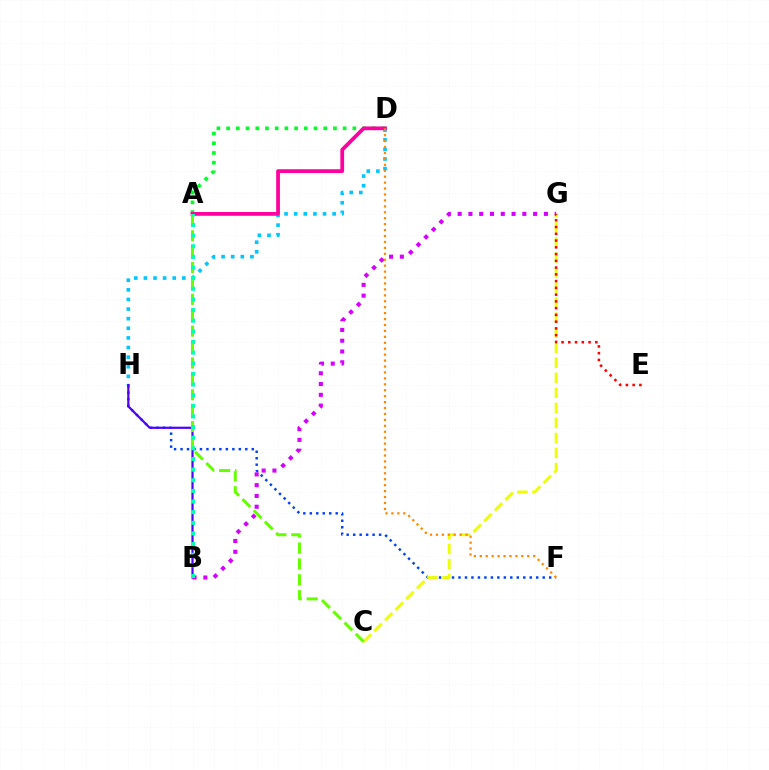{('D', 'H'): [{'color': '#00c7ff', 'line_style': 'dotted', 'thickness': 2.61}], ('F', 'H'): [{'color': '#003fff', 'line_style': 'dotted', 'thickness': 1.76}], ('B', 'H'): [{'color': '#4f00ff', 'line_style': 'solid', 'thickness': 1.59}], ('A', 'D'): [{'color': '#00ff27', 'line_style': 'dotted', 'thickness': 2.64}, {'color': '#ff00a0', 'line_style': 'solid', 'thickness': 2.71}], ('C', 'G'): [{'color': '#eeff00', 'line_style': 'dashed', 'thickness': 2.04}], ('B', 'G'): [{'color': '#d600ff', 'line_style': 'dotted', 'thickness': 2.93}], ('A', 'C'): [{'color': '#66ff00', 'line_style': 'dashed', 'thickness': 2.16}], ('A', 'B'): [{'color': '#00ffaf', 'line_style': 'dotted', 'thickness': 2.89}], ('E', 'G'): [{'color': '#ff0000', 'line_style': 'dotted', 'thickness': 1.84}], ('D', 'F'): [{'color': '#ff8800', 'line_style': 'dotted', 'thickness': 1.61}]}